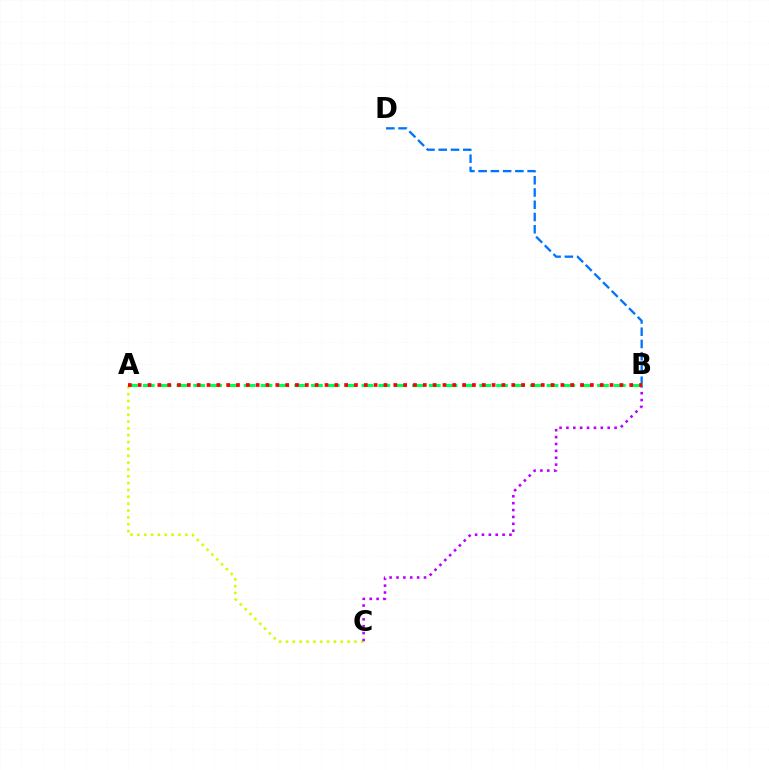{('A', 'C'): [{'color': '#d1ff00', 'line_style': 'dotted', 'thickness': 1.86}], ('B', 'C'): [{'color': '#b900ff', 'line_style': 'dotted', 'thickness': 1.87}], ('B', 'D'): [{'color': '#0074ff', 'line_style': 'dashed', 'thickness': 1.66}], ('A', 'B'): [{'color': '#00ff5c', 'line_style': 'dashed', 'thickness': 2.29}, {'color': '#ff0000', 'line_style': 'dotted', 'thickness': 2.67}]}